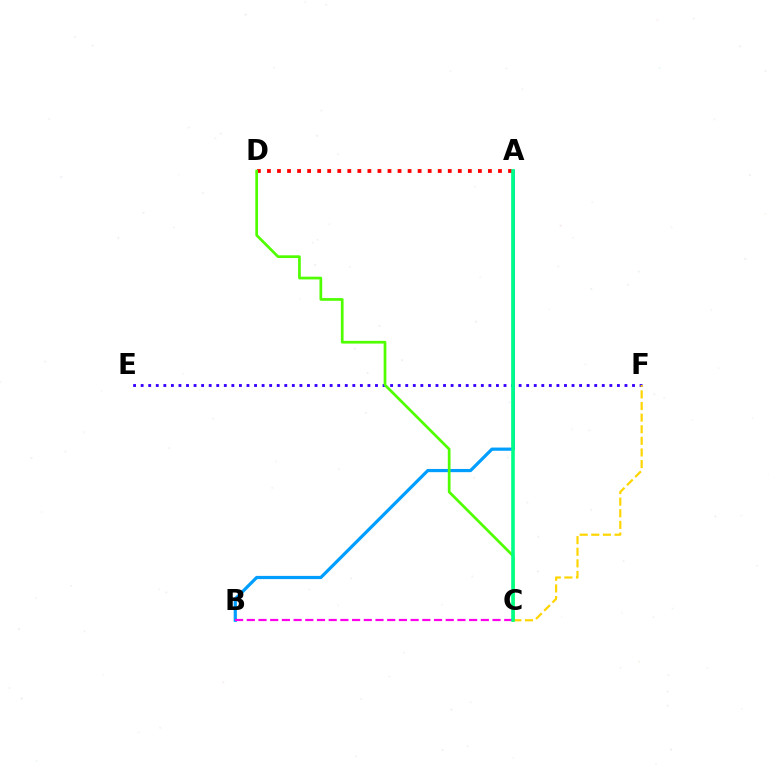{('E', 'F'): [{'color': '#3700ff', 'line_style': 'dotted', 'thickness': 2.05}], ('A', 'B'): [{'color': '#009eff', 'line_style': 'solid', 'thickness': 2.31}], ('A', 'D'): [{'color': '#ff0000', 'line_style': 'dotted', 'thickness': 2.73}], ('C', 'D'): [{'color': '#4fff00', 'line_style': 'solid', 'thickness': 1.95}], ('B', 'C'): [{'color': '#ff00ed', 'line_style': 'dashed', 'thickness': 1.59}], ('C', 'F'): [{'color': '#ffd500', 'line_style': 'dashed', 'thickness': 1.58}], ('A', 'C'): [{'color': '#00ff86', 'line_style': 'solid', 'thickness': 2.58}]}